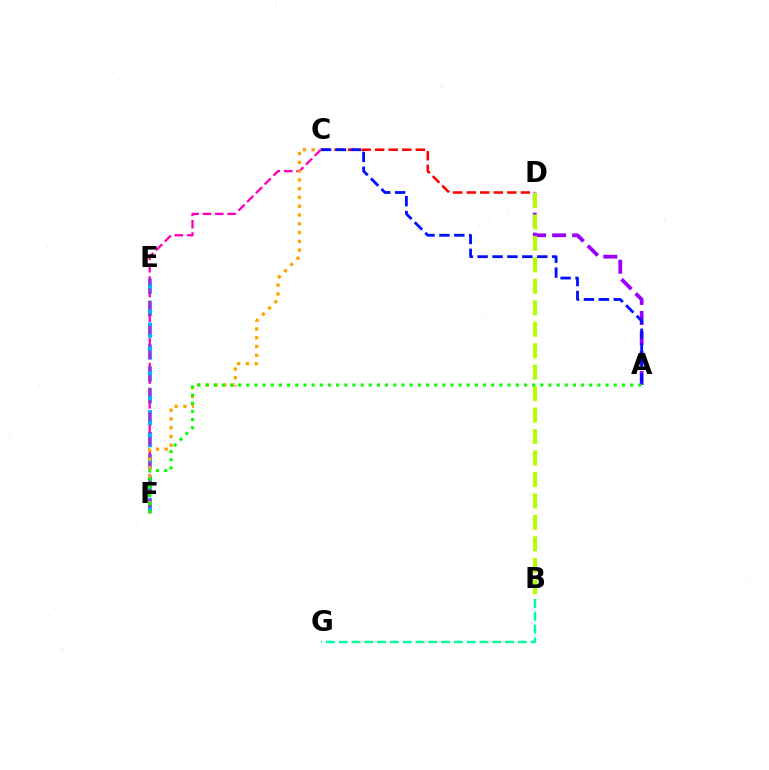{('E', 'F'): [{'color': '#00b5ff', 'line_style': 'dashed', 'thickness': 2.98}], ('C', 'F'): [{'color': '#ff00bd', 'line_style': 'dashed', 'thickness': 1.68}, {'color': '#ffa500', 'line_style': 'dotted', 'thickness': 2.38}], ('C', 'D'): [{'color': '#ff0000', 'line_style': 'dashed', 'thickness': 1.84}], ('B', 'G'): [{'color': '#00ff9d', 'line_style': 'dashed', 'thickness': 1.74}], ('A', 'D'): [{'color': '#9b00ff', 'line_style': 'dashed', 'thickness': 2.72}], ('B', 'D'): [{'color': '#b3ff00', 'line_style': 'dashed', 'thickness': 2.92}], ('A', 'F'): [{'color': '#08ff00', 'line_style': 'dotted', 'thickness': 2.22}], ('A', 'C'): [{'color': '#0010ff', 'line_style': 'dashed', 'thickness': 2.02}]}